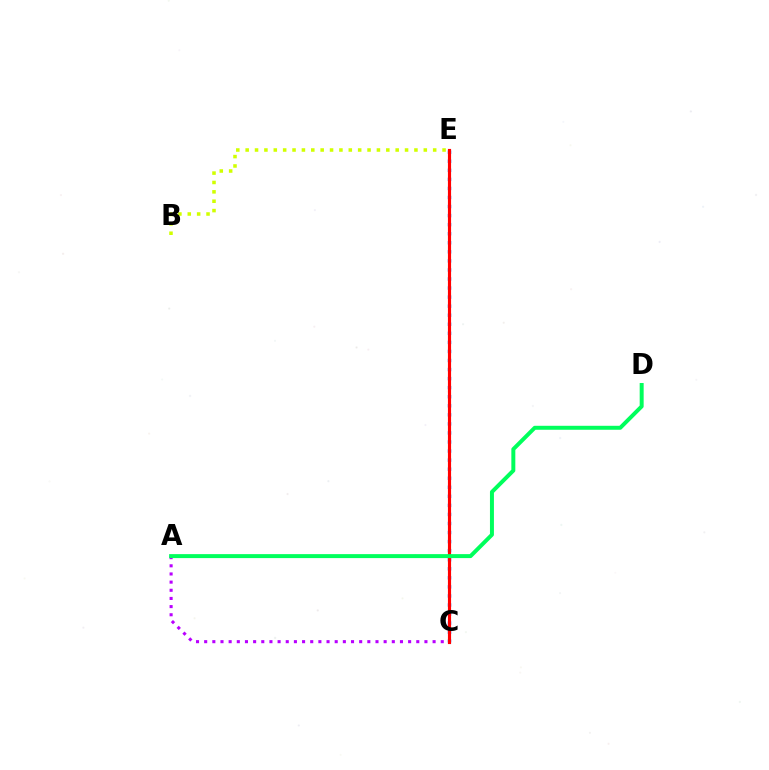{('A', 'C'): [{'color': '#b900ff', 'line_style': 'dotted', 'thickness': 2.22}], ('C', 'E'): [{'color': '#0074ff', 'line_style': 'dotted', 'thickness': 2.46}, {'color': '#ff0000', 'line_style': 'solid', 'thickness': 2.27}], ('B', 'E'): [{'color': '#d1ff00', 'line_style': 'dotted', 'thickness': 2.55}], ('A', 'D'): [{'color': '#00ff5c', 'line_style': 'solid', 'thickness': 2.86}]}